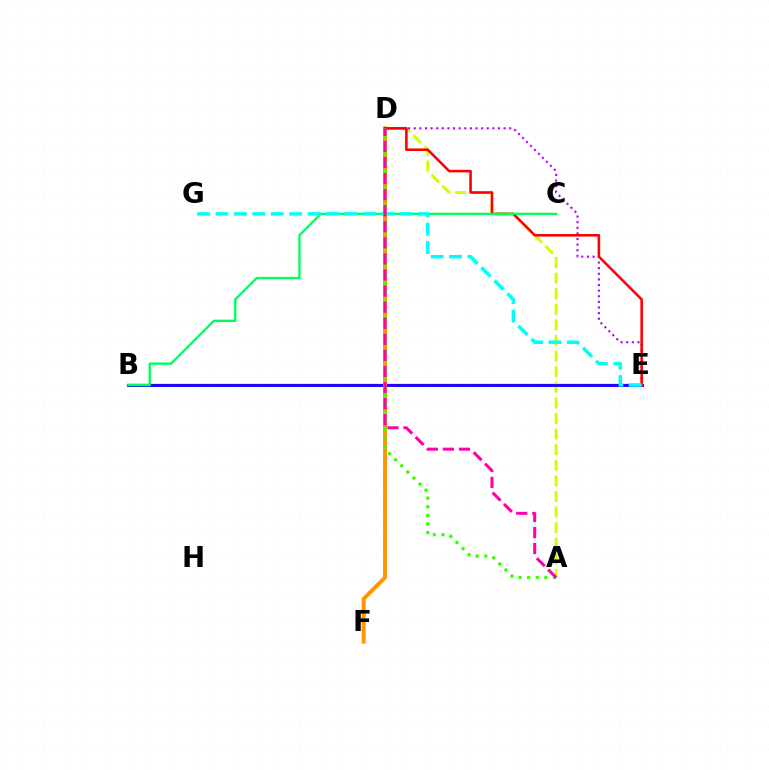{('B', 'E'): [{'color': '#0074ff', 'line_style': 'solid', 'thickness': 1.66}, {'color': '#2500ff', 'line_style': 'solid', 'thickness': 2.06}], ('A', 'D'): [{'color': '#d1ff00', 'line_style': 'dashed', 'thickness': 2.12}, {'color': '#3dff00', 'line_style': 'dotted', 'thickness': 2.34}, {'color': '#ff00ac', 'line_style': 'dashed', 'thickness': 2.18}], ('D', 'F'): [{'color': '#ff9400', 'line_style': 'solid', 'thickness': 2.81}], ('D', 'E'): [{'color': '#b900ff', 'line_style': 'dotted', 'thickness': 1.53}, {'color': '#ff0000', 'line_style': 'solid', 'thickness': 1.85}], ('B', 'C'): [{'color': '#00ff5c', 'line_style': 'solid', 'thickness': 1.71}], ('E', 'G'): [{'color': '#00fff6', 'line_style': 'dashed', 'thickness': 2.5}]}